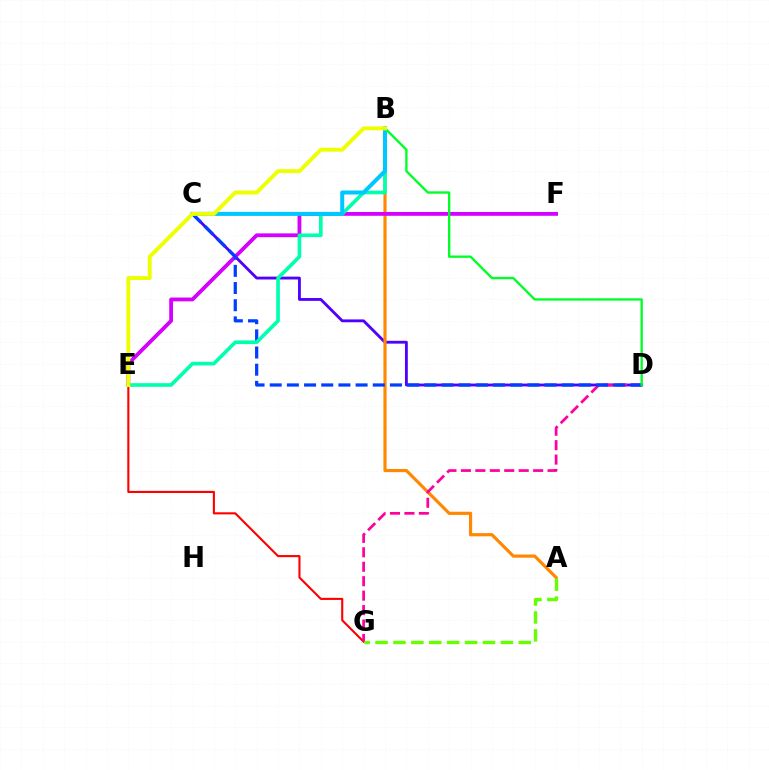{('E', 'G'): [{'color': '#ff0000', 'line_style': 'solid', 'thickness': 1.52}], ('C', 'D'): [{'color': '#4f00ff', 'line_style': 'solid', 'thickness': 2.04}, {'color': '#003fff', 'line_style': 'dashed', 'thickness': 2.33}], ('A', 'B'): [{'color': '#ff8800', 'line_style': 'solid', 'thickness': 2.28}], ('D', 'G'): [{'color': '#ff00a0', 'line_style': 'dashed', 'thickness': 1.96}], ('E', 'F'): [{'color': '#d600ff', 'line_style': 'solid', 'thickness': 2.74}], ('B', 'E'): [{'color': '#00ffaf', 'line_style': 'solid', 'thickness': 2.63}, {'color': '#eeff00', 'line_style': 'solid', 'thickness': 2.82}], ('B', 'C'): [{'color': '#00c7ff', 'line_style': 'solid', 'thickness': 2.9}], ('A', 'G'): [{'color': '#66ff00', 'line_style': 'dashed', 'thickness': 2.43}], ('B', 'D'): [{'color': '#00ff27', 'line_style': 'solid', 'thickness': 1.7}]}